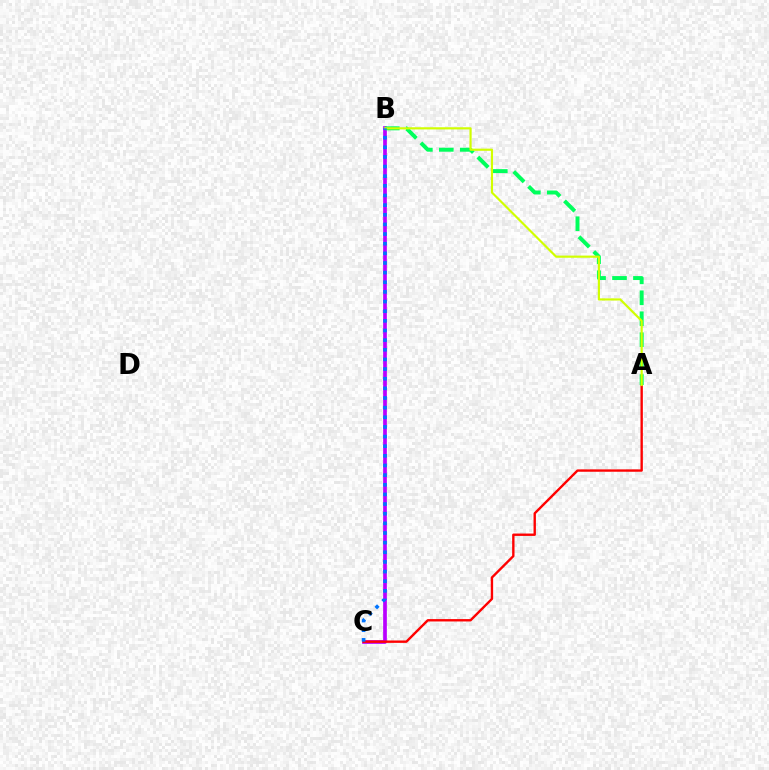{('B', 'C'): [{'color': '#b900ff', 'line_style': 'solid', 'thickness': 2.66}, {'color': '#0074ff', 'line_style': 'dotted', 'thickness': 2.62}], ('A', 'C'): [{'color': '#ff0000', 'line_style': 'solid', 'thickness': 1.71}], ('A', 'B'): [{'color': '#00ff5c', 'line_style': 'dashed', 'thickness': 2.85}, {'color': '#d1ff00', 'line_style': 'solid', 'thickness': 1.56}]}